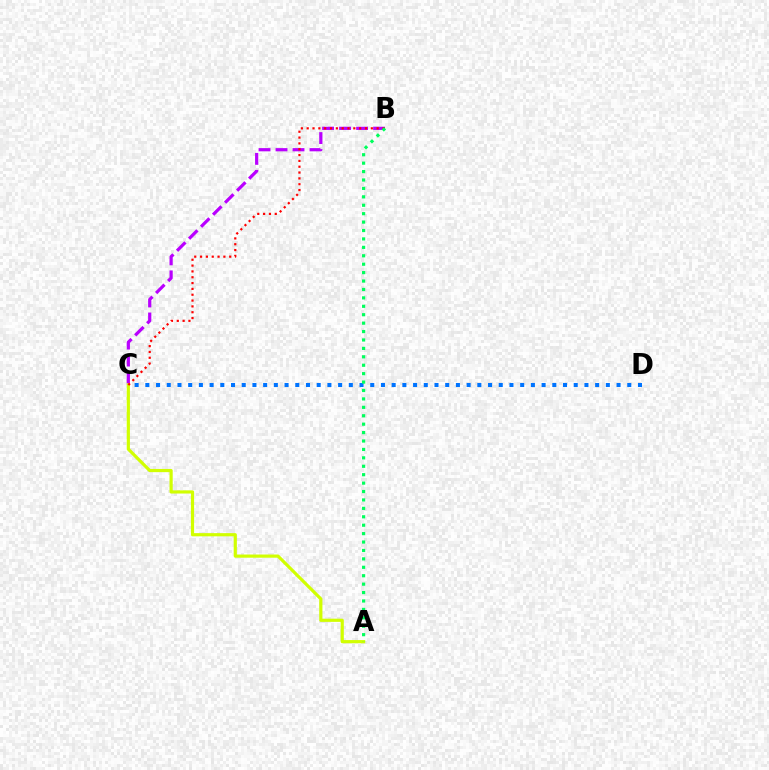{('B', 'C'): [{'color': '#b900ff', 'line_style': 'dashed', 'thickness': 2.31}, {'color': '#ff0000', 'line_style': 'dotted', 'thickness': 1.58}], ('C', 'D'): [{'color': '#0074ff', 'line_style': 'dotted', 'thickness': 2.91}], ('A', 'C'): [{'color': '#d1ff00', 'line_style': 'solid', 'thickness': 2.29}], ('A', 'B'): [{'color': '#00ff5c', 'line_style': 'dotted', 'thickness': 2.29}]}